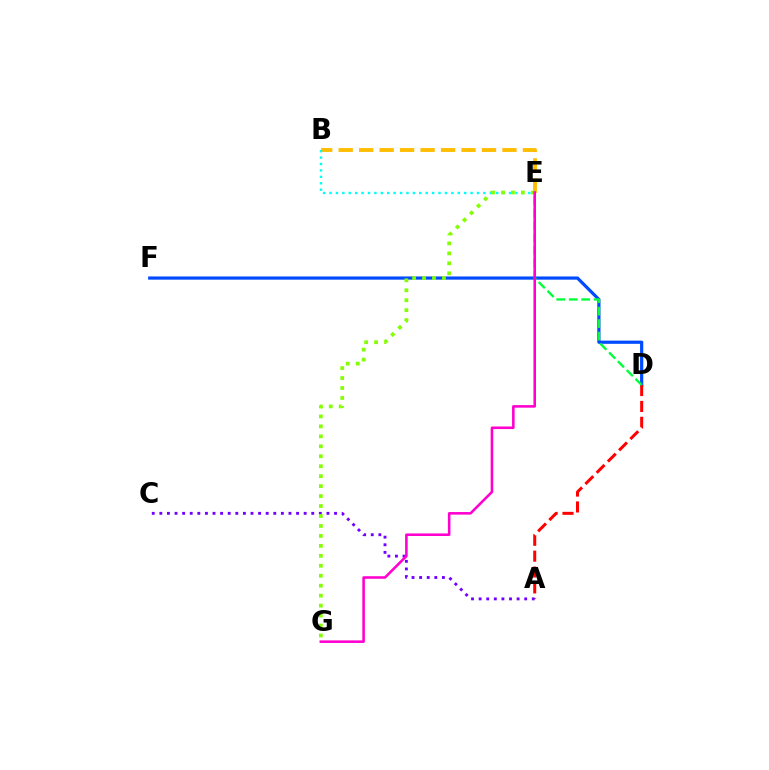{('B', 'E'): [{'color': '#ffbd00', 'line_style': 'dashed', 'thickness': 2.78}, {'color': '#00fff6', 'line_style': 'dotted', 'thickness': 1.74}], ('D', 'F'): [{'color': '#004bff', 'line_style': 'solid', 'thickness': 2.3}], ('A', 'D'): [{'color': '#ff0000', 'line_style': 'dashed', 'thickness': 2.16}], ('D', 'E'): [{'color': '#00ff39', 'line_style': 'dashed', 'thickness': 1.69}], ('A', 'C'): [{'color': '#7200ff', 'line_style': 'dotted', 'thickness': 2.06}], ('E', 'G'): [{'color': '#84ff00', 'line_style': 'dotted', 'thickness': 2.71}, {'color': '#ff00cf', 'line_style': 'solid', 'thickness': 1.85}]}